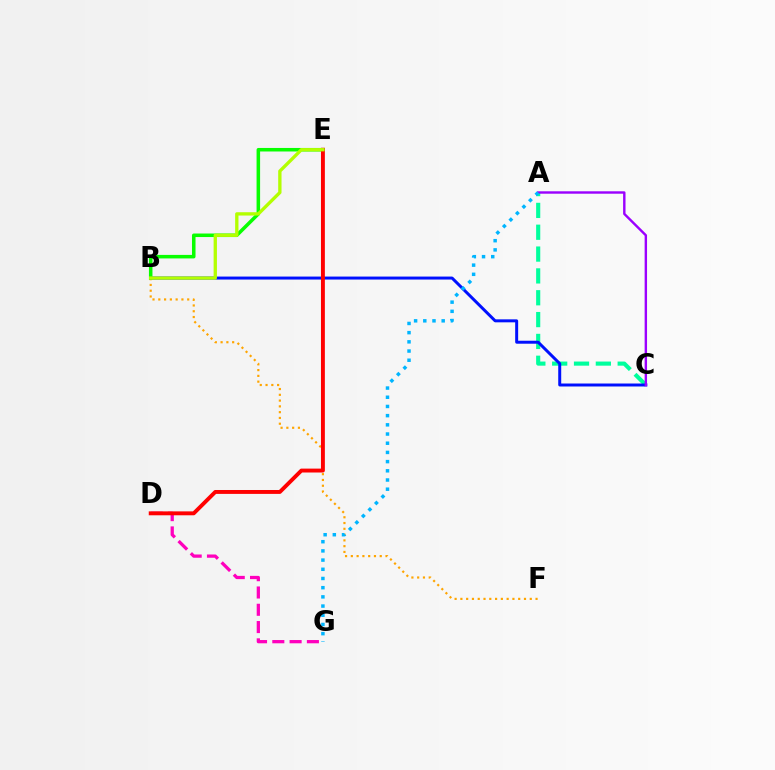{('D', 'G'): [{'color': '#ff00bd', 'line_style': 'dashed', 'thickness': 2.35}], ('A', 'C'): [{'color': '#00ff9d', 'line_style': 'dashed', 'thickness': 2.97}, {'color': '#9b00ff', 'line_style': 'solid', 'thickness': 1.74}], ('B', 'F'): [{'color': '#ffa500', 'line_style': 'dotted', 'thickness': 1.57}], ('B', 'C'): [{'color': '#0010ff', 'line_style': 'solid', 'thickness': 2.14}], ('B', 'E'): [{'color': '#08ff00', 'line_style': 'solid', 'thickness': 2.54}, {'color': '#b3ff00', 'line_style': 'solid', 'thickness': 2.4}], ('A', 'G'): [{'color': '#00b5ff', 'line_style': 'dotted', 'thickness': 2.5}], ('D', 'E'): [{'color': '#ff0000', 'line_style': 'solid', 'thickness': 2.81}]}